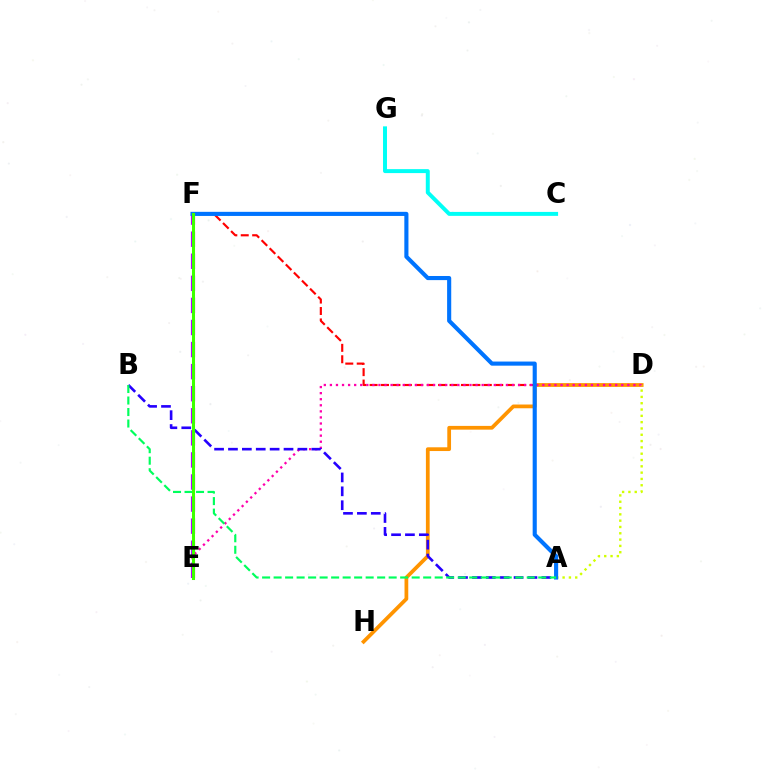{('D', 'F'): [{'color': '#ff0000', 'line_style': 'dashed', 'thickness': 1.55}], ('D', 'H'): [{'color': '#ff9400', 'line_style': 'solid', 'thickness': 2.7}], ('D', 'E'): [{'color': '#ff00ac', 'line_style': 'dotted', 'thickness': 1.65}], ('A', 'B'): [{'color': '#2500ff', 'line_style': 'dashed', 'thickness': 1.89}, {'color': '#00ff5c', 'line_style': 'dashed', 'thickness': 1.56}], ('A', 'D'): [{'color': '#d1ff00', 'line_style': 'dotted', 'thickness': 1.71}], ('C', 'G'): [{'color': '#00fff6', 'line_style': 'solid', 'thickness': 2.85}], ('E', 'F'): [{'color': '#b900ff', 'line_style': 'dashed', 'thickness': 3.0}, {'color': '#3dff00', 'line_style': 'solid', 'thickness': 2.19}], ('A', 'F'): [{'color': '#0074ff', 'line_style': 'solid', 'thickness': 2.96}]}